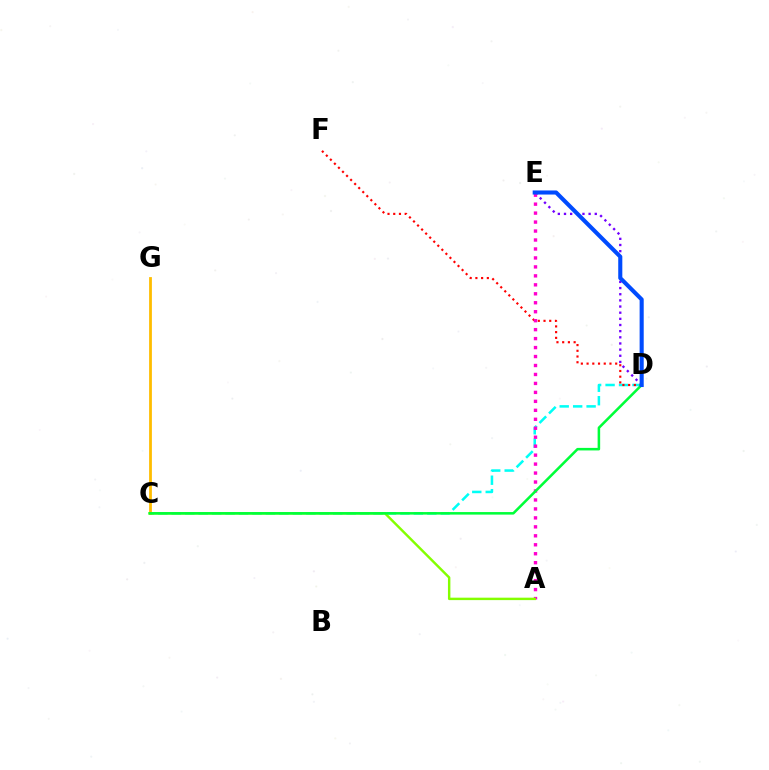{('D', 'E'): [{'color': '#7200ff', 'line_style': 'dotted', 'thickness': 1.67}, {'color': '#004bff', 'line_style': 'solid', 'thickness': 2.94}], ('C', 'D'): [{'color': '#00fff6', 'line_style': 'dashed', 'thickness': 1.83}, {'color': '#00ff39', 'line_style': 'solid', 'thickness': 1.83}], ('C', 'G'): [{'color': '#ffbd00', 'line_style': 'solid', 'thickness': 2.0}], ('D', 'F'): [{'color': '#ff0000', 'line_style': 'dotted', 'thickness': 1.55}], ('A', 'E'): [{'color': '#ff00cf', 'line_style': 'dotted', 'thickness': 2.44}], ('A', 'C'): [{'color': '#84ff00', 'line_style': 'solid', 'thickness': 1.75}]}